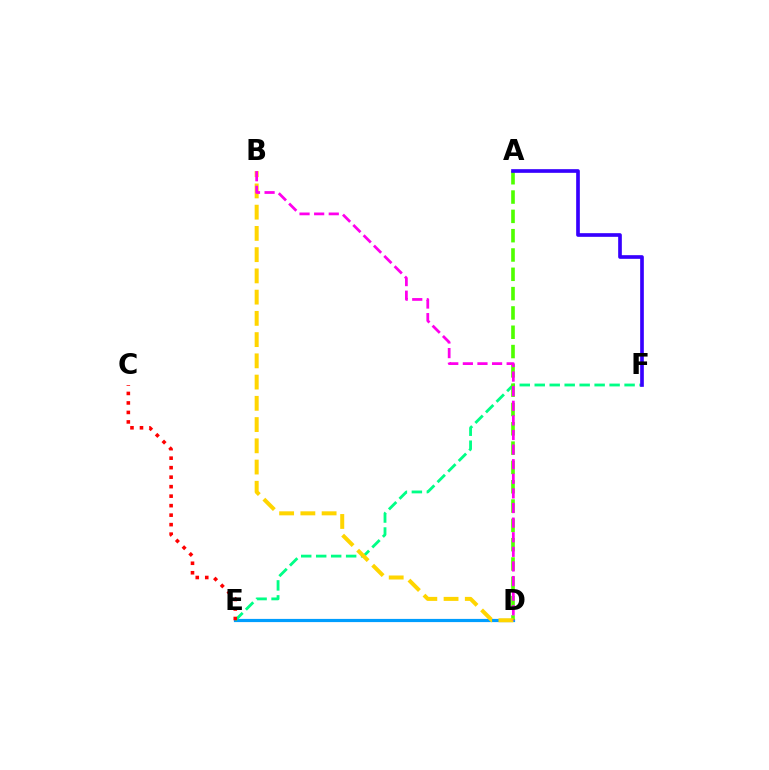{('D', 'E'): [{'color': '#009eff', 'line_style': 'solid', 'thickness': 2.29}], ('E', 'F'): [{'color': '#00ff86', 'line_style': 'dashed', 'thickness': 2.03}], ('C', 'E'): [{'color': '#ff0000', 'line_style': 'dotted', 'thickness': 2.58}], ('A', 'D'): [{'color': '#4fff00', 'line_style': 'dashed', 'thickness': 2.62}], ('B', 'D'): [{'color': '#ffd500', 'line_style': 'dashed', 'thickness': 2.89}, {'color': '#ff00ed', 'line_style': 'dashed', 'thickness': 1.98}], ('A', 'F'): [{'color': '#3700ff', 'line_style': 'solid', 'thickness': 2.64}]}